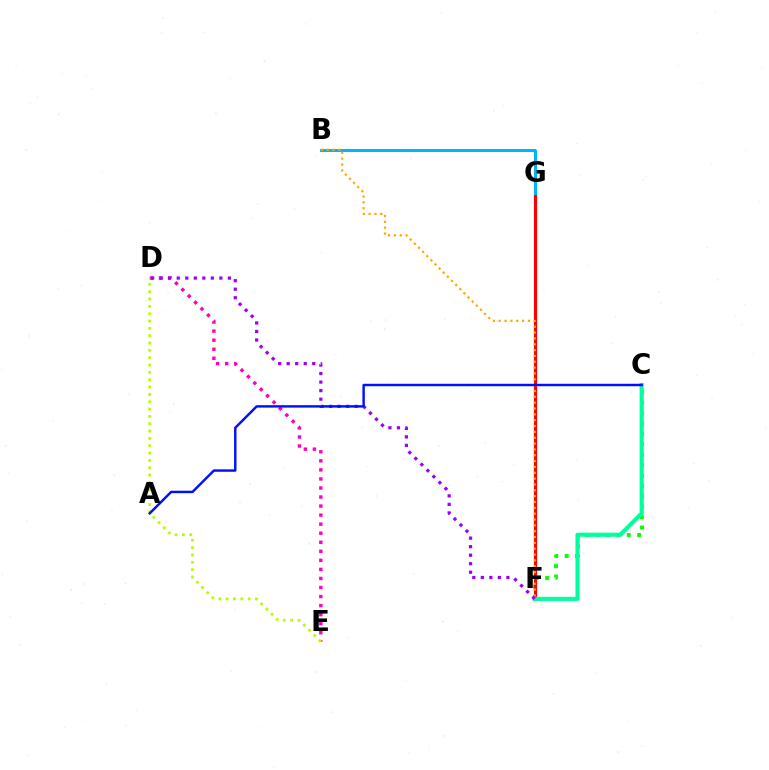{('D', 'E'): [{'color': '#ff00bd', 'line_style': 'dotted', 'thickness': 2.46}, {'color': '#b3ff00', 'line_style': 'dotted', 'thickness': 1.99}], ('C', 'F'): [{'color': '#08ff00', 'line_style': 'dotted', 'thickness': 2.82}, {'color': '#00ff9d', 'line_style': 'solid', 'thickness': 2.97}], ('F', 'G'): [{'color': '#ff0000', 'line_style': 'solid', 'thickness': 2.28}], ('B', 'G'): [{'color': '#00b5ff', 'line_style': 'solid', 'thickness': 2.16}], ('B', 'F'): [{'color': '#ffa500', 'line_style': 'dotted', 'thickness': 1.59}], ('D', 'F'): [{'color': '#9b00ff', 'line_style': 'dotted', 'thickness': 2.32}], ('A', 'C'): [{'color': '#0010ff', 'line_style': 'solid', 'thickness': 1.76}]}